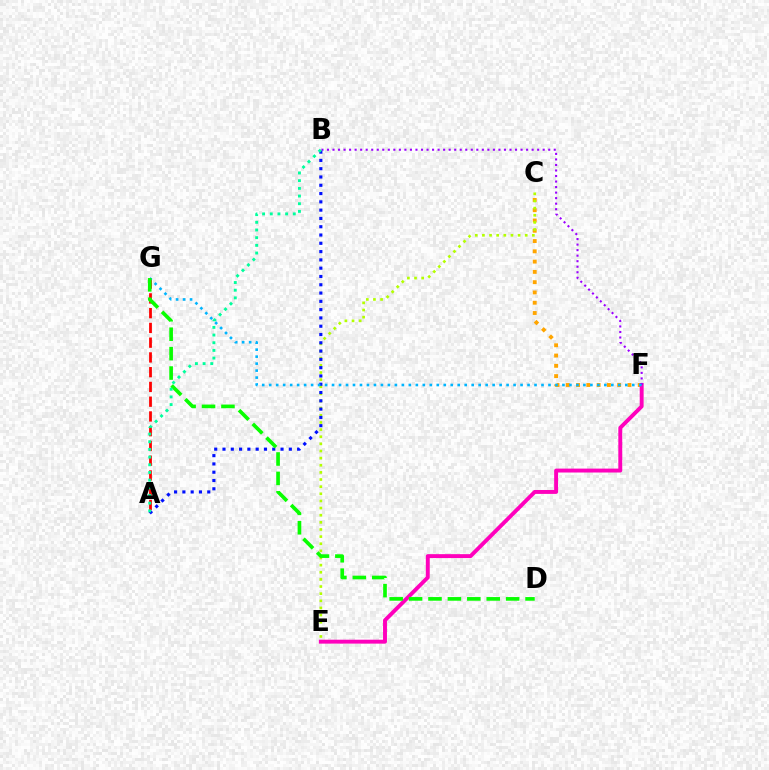{('A', 'G'): [{'color': '#ff0000', 'line_style': 'dashed', 'thickness': 2.0}], ('C', 'F'): [{'color': '#ffa500', 'line_style': 'dotted', 'thickness': 2.79}], ('C', 'E'): [{'color': '#b3ff00', 'line_style': 'dotted', 'thickness': 1.94}], ('E', 'F'): [{'color': '#ff00bd', 'line_style': 'solid', 'thickness': 2.82}], ('B', 'F'): [{'color': '#9b00ff', 'line_style': 'dotted', 'thickness': 1.5}], ('A', 'B'): [{'color': '#0010ff', 'line_style': 'dotted', 'thickness': 2.25}, {'color': '#00ff9d', 'line_style': 'dotted', 'thickness': 2.09}], ('F', 'G'): [{'color': '#00b5ff', 'line_style': 'dotted', 'thickness': 1.9}], ('D', 'G'): [{'color': '#08ff00', 'line_style': 'dashed', 'thickness': 2.64}]}